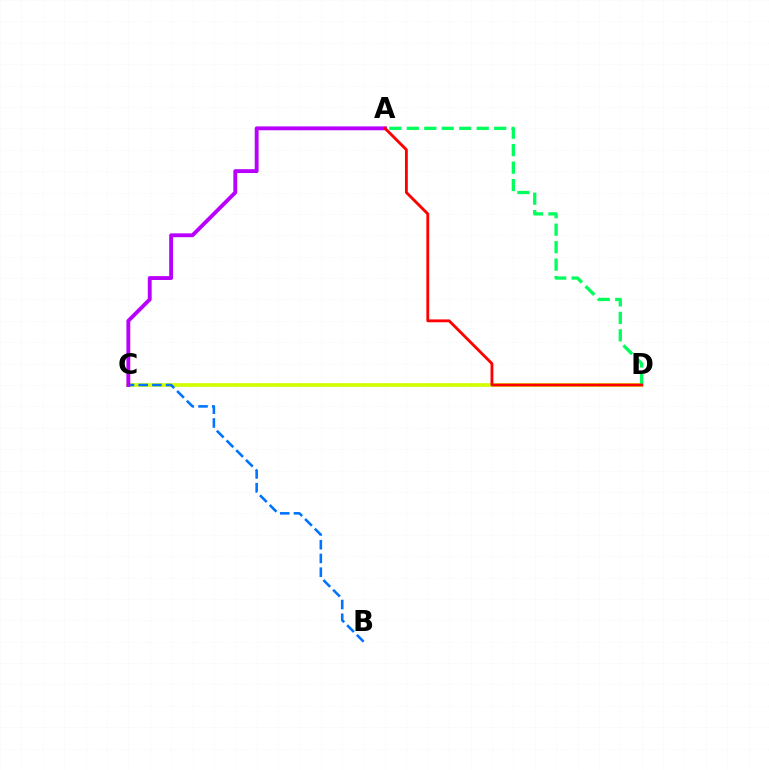{('C', 'D'): [{'color': '#d1ff00', 'line_style': 'solid', 'thickness': 2.64}], ('B', 'C'): [{'color': '#0074ff', 'line_style': 'dashed', 'thickness': 1.87}], ('A', 'D'): [{'color': '#00ff5c', 'line_style': 'dashed', 'thickness': 2.37}, {'color': '#ff0000', 'line_style': 'solid', 'thickness': 2.04}], ('A', 'C'): [{'color': '#b900ff', 'line_style': 'solid', 'thickness': 2.78}]}